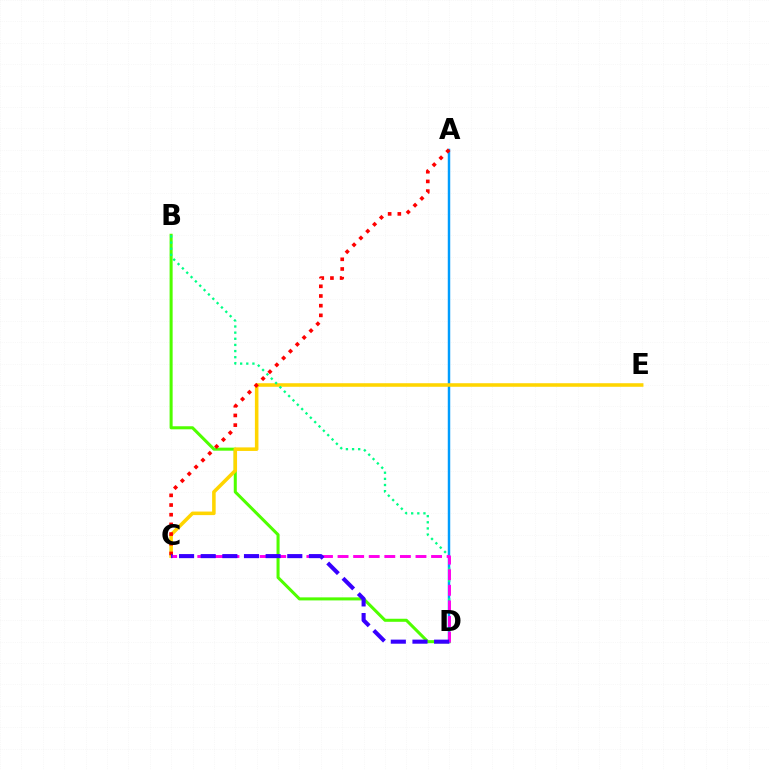{('B', 'D'): [{'color': '#4fff00', 'line_style': 'solid', 'thickness': 2.19}, {'color': '#00ff86', 'line_style': 'dotted', 'thickness': 1.67}], ('A', 'D'): [{'color': '#009eff', 'line_style': 'solid', 'thickness': 1.77}], ('C', 'E'): [{'color': '#ffd500', 'line_style': 'solid', 'thickness': 2.56}], ('C', 'D'): [{'color': '#ff00ed', 'line_style': 'dashed', 'thickness': 2.12}, {'color': '#3700ff', 'line_style': 'dashed', 'thickness': 2.94}], ('A', 'C'): [{'color': '#ff0000', 'line_style': 'dotted', 'thickness': 2.63}]}